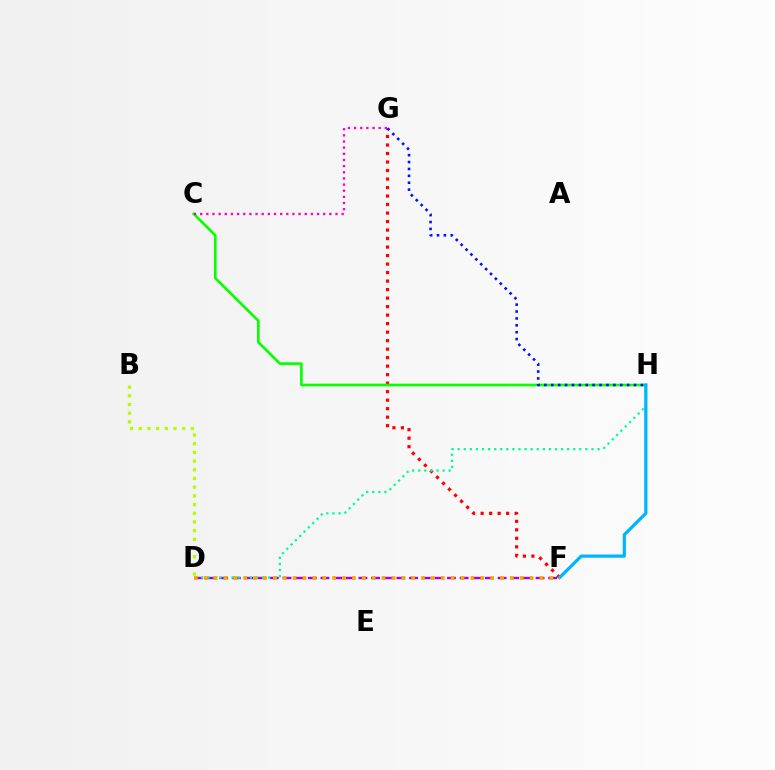{('D', 'F'): [{'color': '#9b00ff', 'line_style': 'dashed', 'thickness': 1.72}, {'color': '#ffa500', 'line_style': 'dotted', 'thickness': 2.68}], ('B', 'D'): [{'color': '#b3ff00', 'line_style': 'dotted', 'thickness': 2.36}], ('F', 'G'): [{'color': '#ff0000', 'line_style': 'dotted', 'thickness': 2.31}], ('C', 'H'): [{'color': '#08ff00', 'line_style': 'solid', 'thickness': 1.91}], ('G', 'H'): [{'color': '#0010ff', 'line_style': 'dotted', 'thickness': 1.87}], ('D', 'H'): [{'color': '#00ff9d', 'line_style': 'dotted', 'thickness': 1.65}], ('F', 'H'): [{'color': '#00b5ff', 'line_style': 'solid', 'thickness': 2.32}], ('C', 'G'): [{'color': '#ff00bd', 'line_style': 'dotted', 'thickness': 1.67}]}